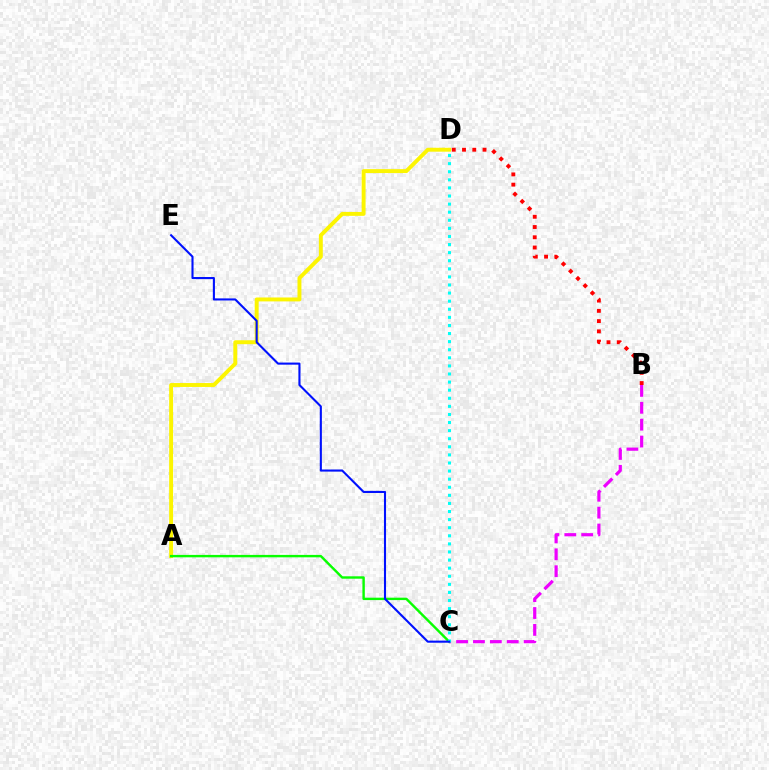{('B', 'C'): [{'color': '#ee00ff', 'line_style': 'dashed', 'thickness': 2.29}], ('B', 'D'): [{'color': '#ff0000', 'line_style': 'dotted', 'thickness': 2.78}], ('A', 'D'): [{'color': '#fcf500', 'line_style': 'solid', 'thickness': 2.82}], ('A', 'C'): [{'color': '#08ff00', 'line_style': 'solid', 'thickness': 1.73}], ('C', 'D'): [{'color': '#00fff6', 'line_style': 'dotted', 'thickness': 2.2}], ('C', 'E'): [{'color': '#0010ff', 'line_style': 'solid', 'thickness': 1.51}]}